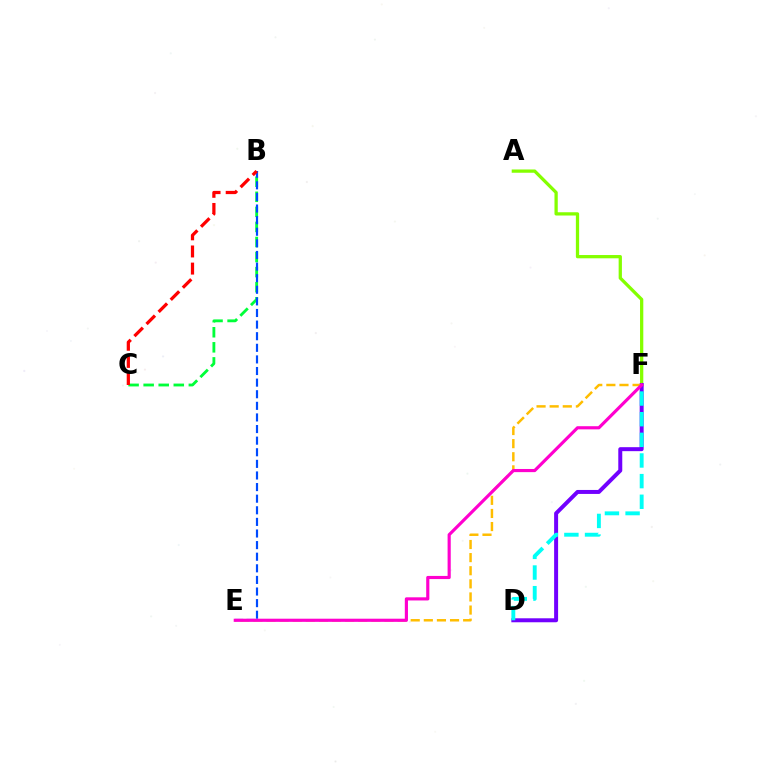{('B', 'C'): [{'color': '#00ff39', 'line_style': 'dashed', 'thickness': 2.05}, {'color': '#ff0000', 'line_style': 'dashed', 'thickness': 2.33}], ('A', 'F'): [{'color': '#84ff00', 'line_style': 'solid', 'thickness': 2.35}], ('B', 'E'): [{'color': '#004bff', 'line_style': 'dashed', 'thickness': 1.58}], ('D', 'F'): [{'color': '#7200ff', 'line_style': 'solid', 'thickness': 2.86}, {'color': '#00fff6', 'line_style': 'dashed', 'thickness': 2.8}], ('E', 'F'): [{'color': '#ffbd00', 'line_style': 'dashed', 'thickness': 1.78}, {'color': '#ff00cf', 'line_style': 'solid', 'thickness': 2.27}]}